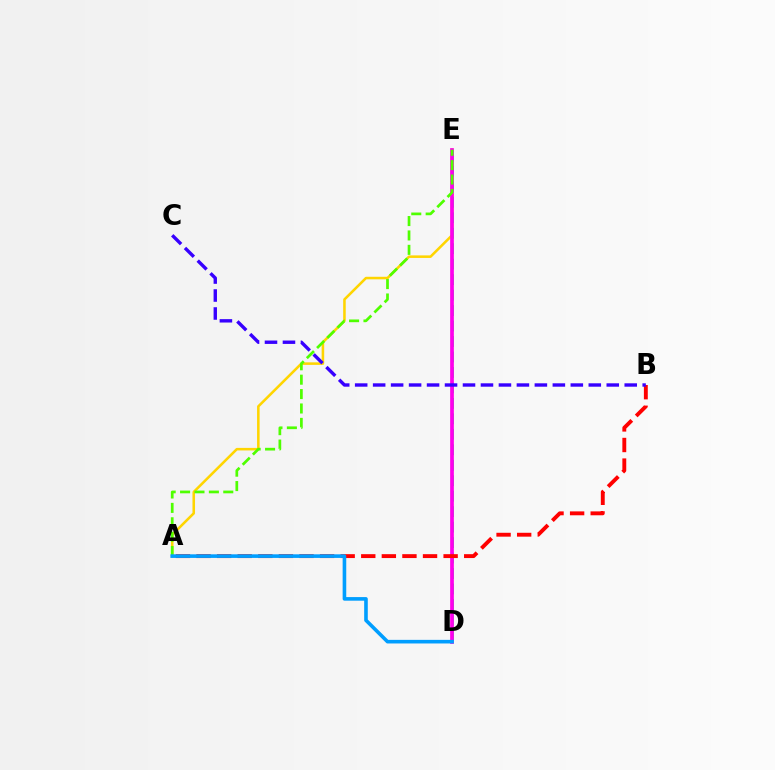{('A', 'E'): [{'color': '#ffd500', 'line_style': 'solid', 'thickness': 1.84}, {'color': '#4fff00', 'line_style': 'dashed', 'thickness': 1.96}], ('D', 'E'): [{'color': '#00ff86', 'line_style': 'dashed', 'thickness': 2.1}, {'color': '#ff00ed', 'line_style': 'solid', 'thickness': 2.67}], ('A', 'B'): [{'color': '#ff0000', 'line_style': 'dashed', 'thickness': 2.8}], ('B', 'C'): [{'color': '#3700ff', 'line_style': 'dashed', 'thickness': 2.44}], ('A', 'D'): [{'color': '#009eff', 'line_style': 'solid', 'thickness': 2.59}]}